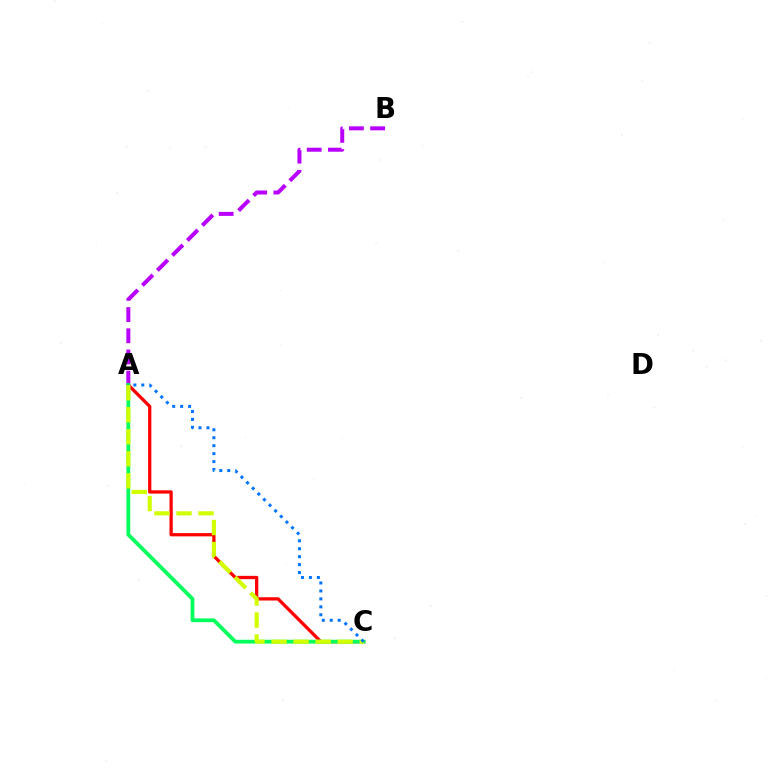{('A', 'B'): [{'color': '#b900ff', 'line_style': 'dashed', 'thickness': 2.88}], ('A', 'C'): [{'color': '#ff0000', 'line_style': 'solid', 'thickness': 2.35}, {'color': '#00ff5c', 'line_style': 'solid', 'thickness': 2.72}, {'color': '#d1ff00', 'line_style': 'dashed', 'thickness': 2.99}, {'color': '#0074ff', 'line_style': 'dotted', 'thickness': 2.16}]}